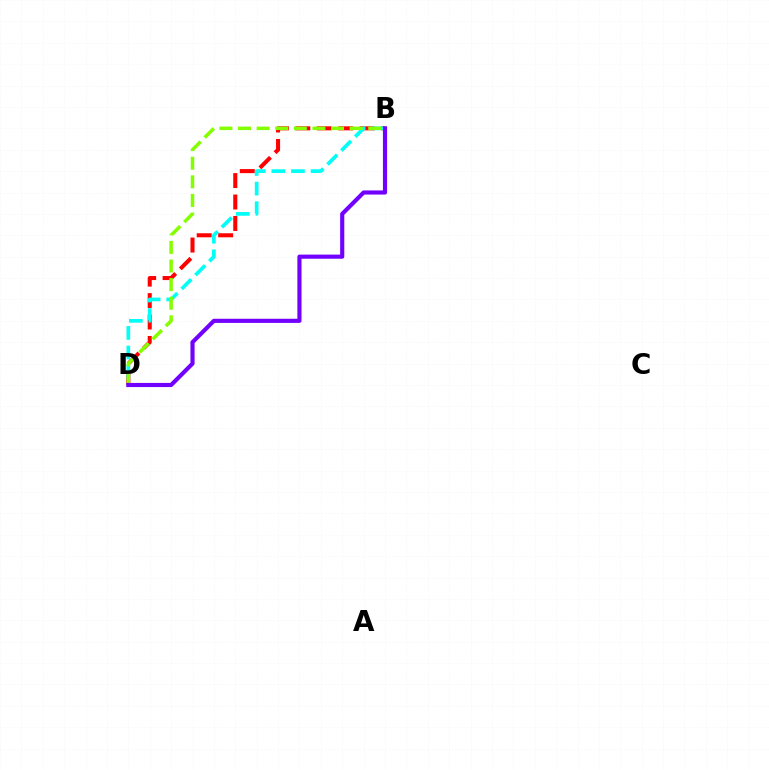{('B', 'D'): [{'color': '#ff0000', 'line_style': 'dashed', 'thickness': 2.91}, {'color': '#00fff6', 'line_style': 'dashed', 'thickness': 2.66}, {'color': '#84ff00', 'line_style': 'dashed', 'thickness': 2.53}, {'color': '#7200ff', 'line_style': 'solid', 'thickness': 2.98}]}